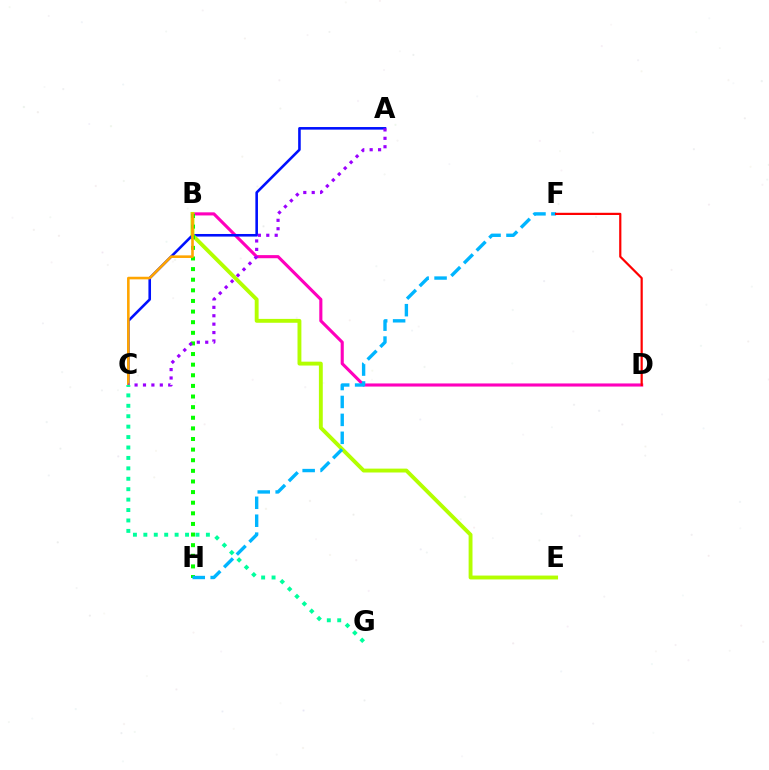{('B', 'D'): [{'color': '#ff00bd', 'line_style': 'solid', 'thickness': 2.24}], ('A', 'C'): [{'color': '#0010ff', 'line_style': 'solid', 'thickness': 1.87}, {'color': '#9b00ff', 'line_style': 'dotted', 'thickness': 2.28}], ('B', 'E'): [{'color': '#b3ff00', 'line_style': 'solid', 'thickness': 2.79}], ('B', 'H'): [{'color': '#08ff00', 'line_style': 'dotted', 'thickness': 2.89}], ('B', 'C'): [{'color': '#ffa500', 'line_style': 'solid', 'thickness': 1.87}], ('F', 'H'): [{'color': '#00b5ff', 'line_style': 'dashed', 'thickness': 2.44}], ('C', 'G'): [{'color': '#00ff9d', 'line_style': 'dotted', 'thickness': 2.83}], ('D', 'F'): [{'color': '#ff0000', 'line_style': 'solid', 'thickness': 1.59}]}